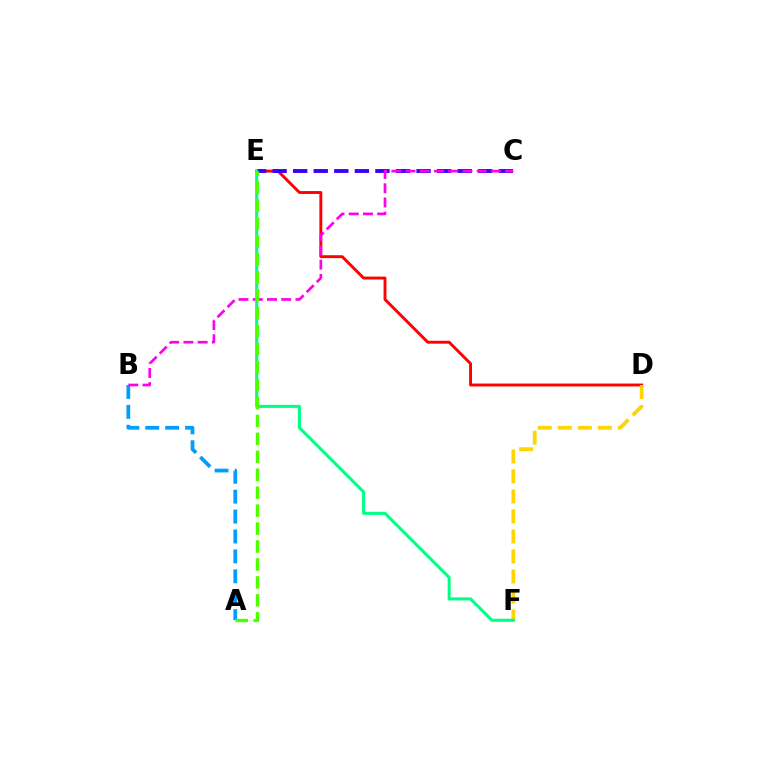{('D', 'E'): [{'color': '#ff0000', 'line_style': 'solid', 'thickness': 2.09}], ('A', 'B'): [{'color': '#009eff', 'line_style': 'dashed', 'thickness': 2.71}], ('C', 'E'): [{'color': '#3700ff', 'line_style': 'dashed', 'thickness': 2.79}], ('B', 'C'): [{'color': '#ff00ed', 'line_style': 'dashed', 'thickness': 1.93}], ('D', 'F'): [{'color': '#ffd500', 'line_style': 'dashed', 'thickness': 2.72}], ('E', 'F'): [{'color': '#00ff86', 'line_style': 'solid', 'thickness': 2.2}], ('A', 'E'): [{'color': '#4fff00', 'line_style': 'dashed', 'thickness': 2.44}]}